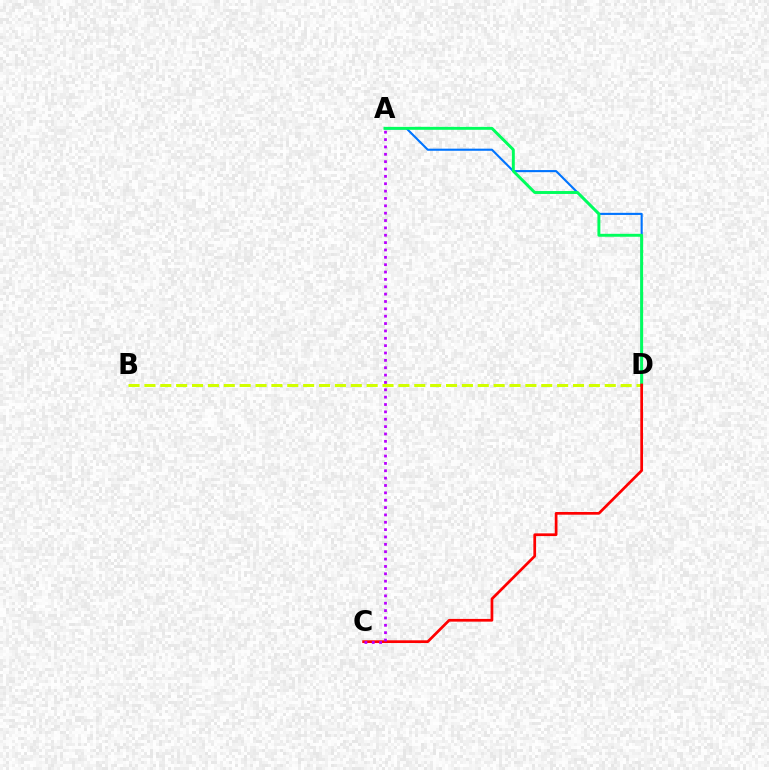{('A', 'D'): [{'color': '#0074ff', 'line_style': 'solid', 'thickness': 1.52}, {'color': '#00ff5c', 'line_style': 'solid', 'thickness': 2.11}], ('B', 'D'): [{'color': '#d1ff00', 'line_style': 'dashed', 'thickness': 2.16}], ('C', 'D'): [{'color': '#ff0000', 'line_style': 'solid', 'thickness': 1.96}], ('A', 'C'): [{'color': '#b900ff', 'line_style': 'dotted', 'thickness': 2.0}]}